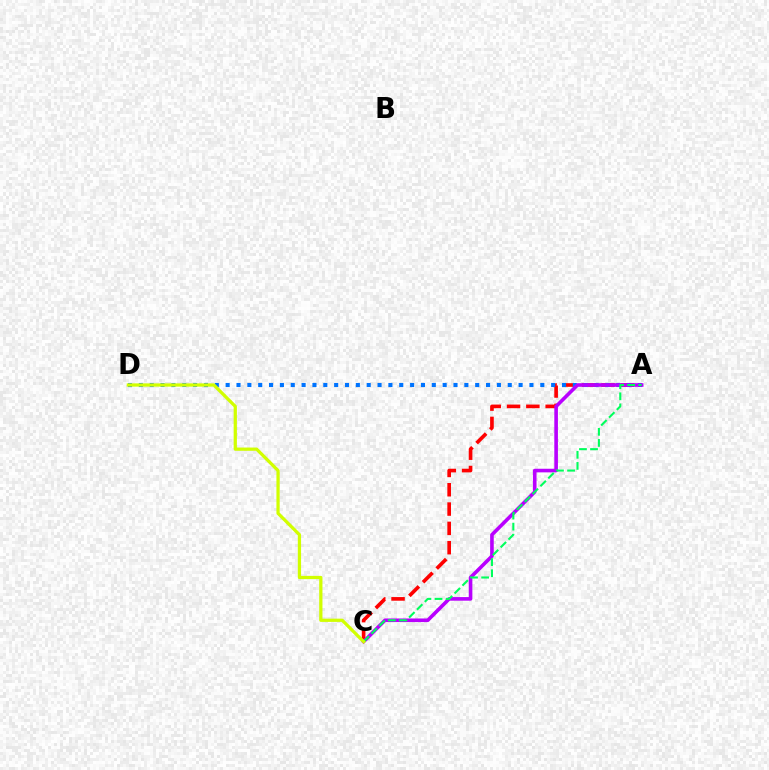{('A', 'C'): [{'color': '#ff0000', 'line_style': 'dashed', 'thickness': 2.62}, {'color': '#b900ff', 'line_style': 'solid', 'thickness': 2.6}, {'color': '#00ff5c', 'line_style': 'dashed', 'thickness': 1.51}], ('A', 'D'): [{'color': '#0074ff', 'line_style': 'dotted', 'thickness': 2.95}], ('C', 'D'): [{'color': '#d1ff00', 'line_style': 'solid', 'thickness': 2.34}]}